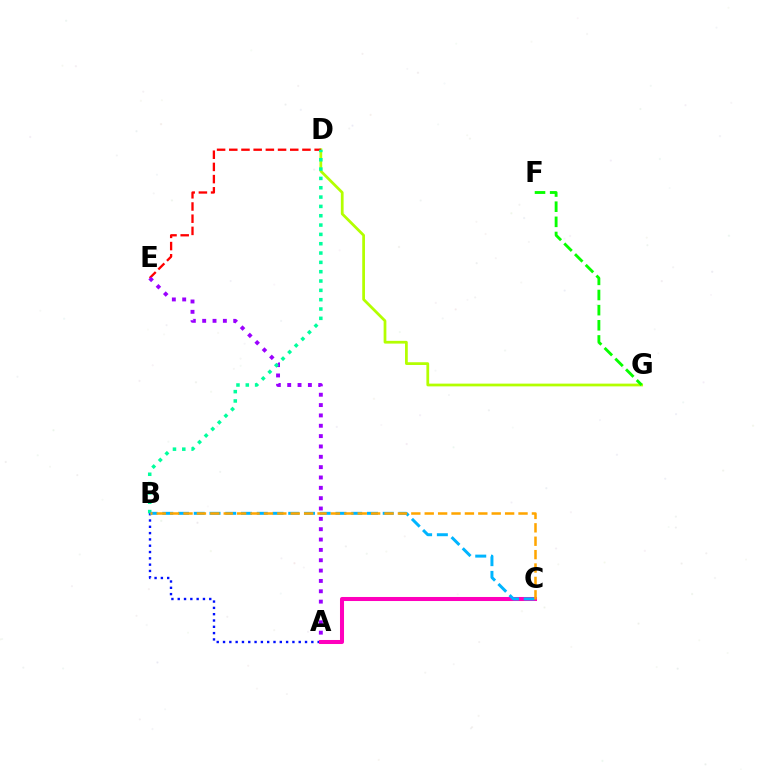{('D', 'G'): [{'color': '#b3ff00', 'line_style': 'solid', 'thickness': 1.98}], ('D', 'E'): [{'color': '#ff0000', 'line_style': 'dashed', 'thickness': 1.66}], ('A', 'E'): [{'color': '#9b00ff', 'line_style': 'dotted', 'thickness': 2.81}], ('A', 'B'): [{'color': '#0010ff', 'line_style': 'dotted', 'thickness': 1.71}], ('B', 'D'): [{'color': '#00ff9d', 'line_style': 'dotted', 'thickness': 2.53}], ('A', 'C'): [{'color': '#ff00bd', 'line_style': 'solid', 'thickness': 2.9}], ('F', 'G'): [{'color': '#08ff00', 'line_style': 'dashed', 'thickness': 2.06}], ('B', 'C'): [{'color': '#00b5ff', 'line_style': 'dashed', 'thickness': 2.14}, {'color': '#ffa500', 'line_style': 'dashed', 'thickness': 1.82}]}